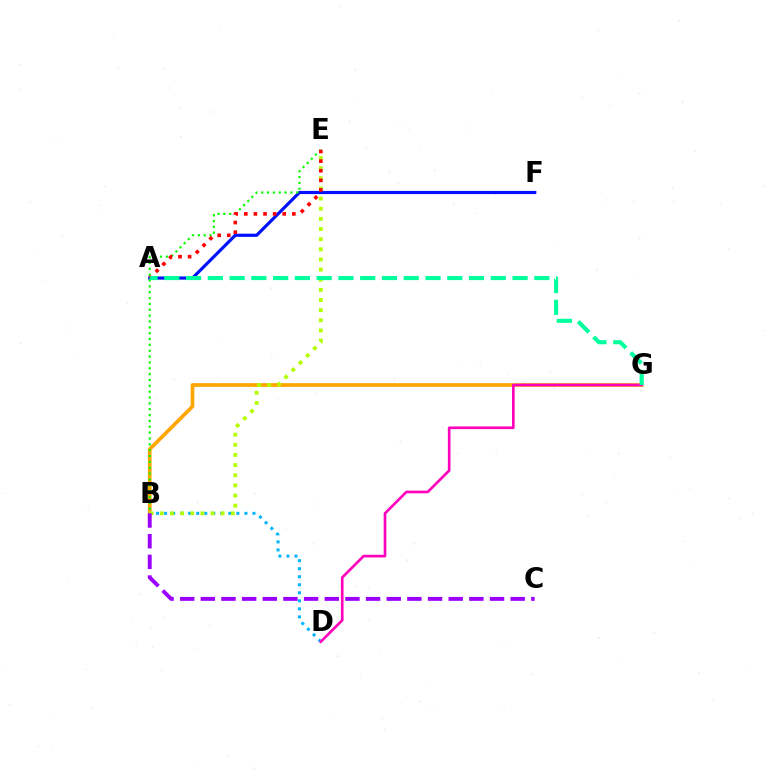{('B', 'G'): [{'color': '#ffa500', 'line_style': 'solid', 'thickness': 2.64}], ('A', 'F'): [{'color': '#0010ff', 'line_style': 'solid', 'thickness': 2.28}], ('B', 'D'): [{'color': '#00b5ff', 'line_style': 'dotted', 'thickness': 2.18}], ('B', 'E'): [{'color': '#08ff00', 'line_style': 'dotted', 'thickness': 1.59}, {'color': '#b3ff00', 'line_style': 'dotted', 'thickness': 2.76}], ('D', 'G'): [{'color': '#ff00bd', 'line_style': 'solid', 'thickness': 1.91}], ('A', 'E'): [{'color': '#ff0000', 'line_style': 'dotted', 'thickness': 2.61}], ('A', 'G'): [{'color': '#00ff9d', 'line_style': 'dashed', 'thickness': 2.96}], ('B', 'C'): [{'color': '#9b00ff', 'line_style': 'dashed', 'thickness': 2.81}]}